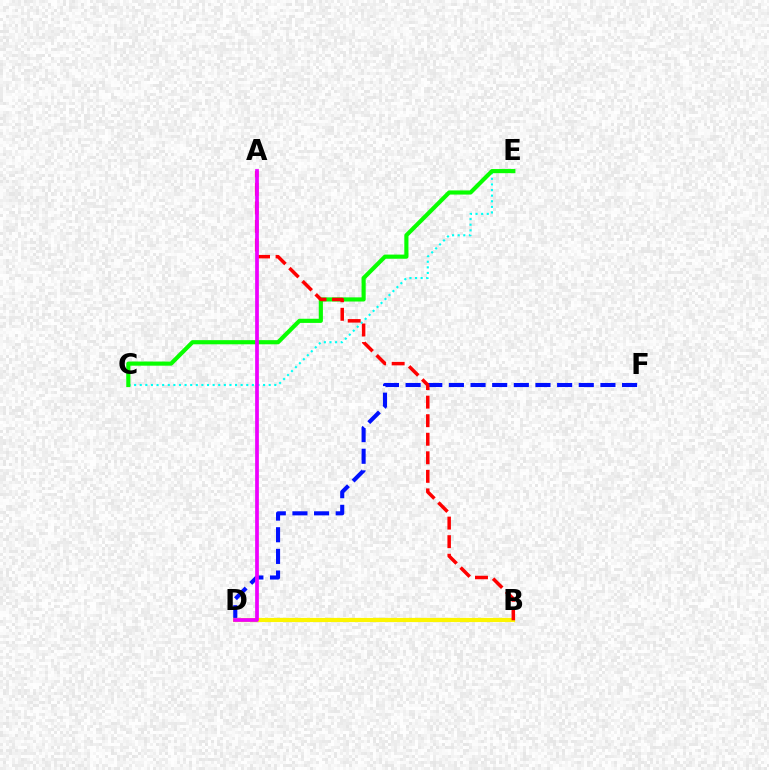{('D', 'F'): [{'color': '#0010ff', 'line_style': 'dashed', 'thickness': 2.94}], ('C', 'E'): [{'color': '#00fff6', 'line_style': 'dotted', 'thickness': 1.52}, {'color': '#08ff00', 'line_style': 'solid', 'thickness': 2.98}], ('B', 'D'): [{'color': '#fcf500', 'line_style': 'solid', 'thickness': 3.0}], ('A', 'B'): [{'color': '#ff0000', 'line_style': 'dashed', 'thickness': 2.52}], ('A', 'D'): [{'color': '#ee00ff', 'line_style': 'solid', 'thickness': 2.69}]}